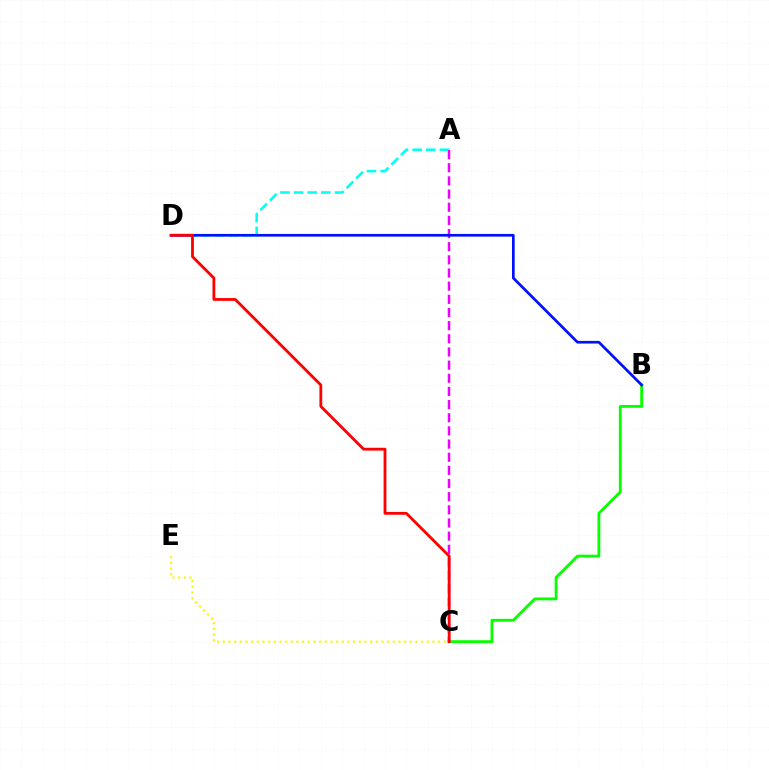{('A', 'D'): [{'color': '#00fff6', 'line_style': 'dashed', 'thickness': 1.85}], ('B', 'C'): [{'color': '#08ff00', 'line_style': 'solid', 'thickness': 2.06}], ('A', 'C'): [{'color': '#ee00ff', 'line_style': 'dashed', 'thickness': 1.79}], ('B', 'D'): [{'color': '#0010ff', 'line_style': 'solid', 'thickness': 1.93}], ('C', 'E'): [{'color': '#fcf500', 'line_style': 'dotted', 'thickness': 1.54}], ('C', 'D'): [{'color': '#ff0000', 'line_style': 'solid', 'thickness': 2.02}]}